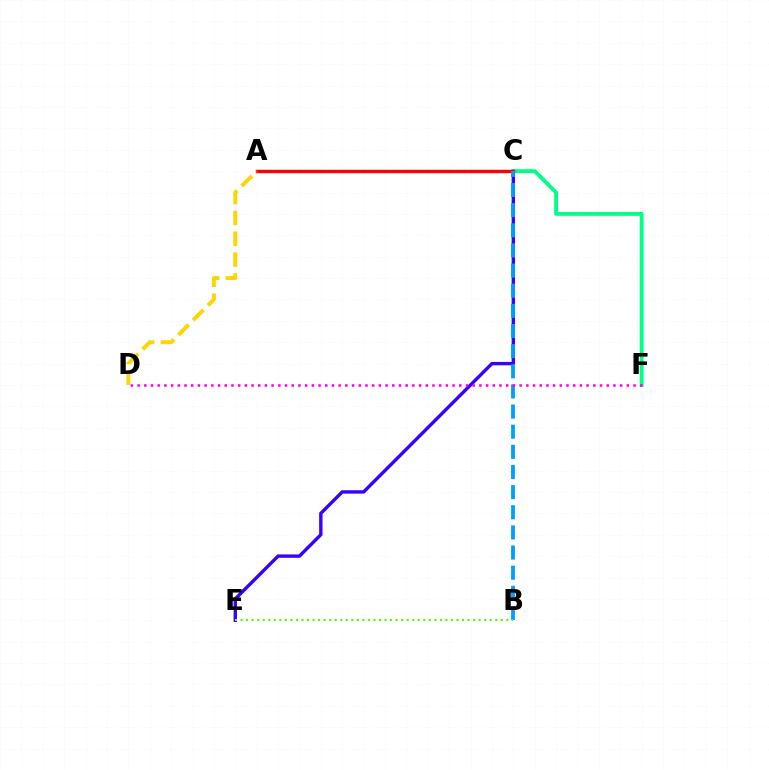{('C', 'E'): [{'color': '#3700ff', 'line_style': 'solid', 'thickness': 2.43}], ('C', 'F'): [{'color': '#00ff86', 'line_style': 'solid', 'thickness': 2.78}], ('A', 'C'): [{'color': '#ff0000', 'line_style': 'solid', 'thickness': 2.46}], ('B', 'C'): [{'color': '#009eff', 'line_style': 'dashed', 'thickness': 2.74}], ('D', 'F'): [{'color': '#ff00ed', 'line_style': 'dotted', 'thickness': 1.82}], ('B', 'E'): [{'color': '#4fff00', 'line_style': 'dotted', 'thickness': 1.5}], ('A', 'D'): [{'color': '#ffd500', 'line_style': 'dashed', 'thickness': 2.83}]}